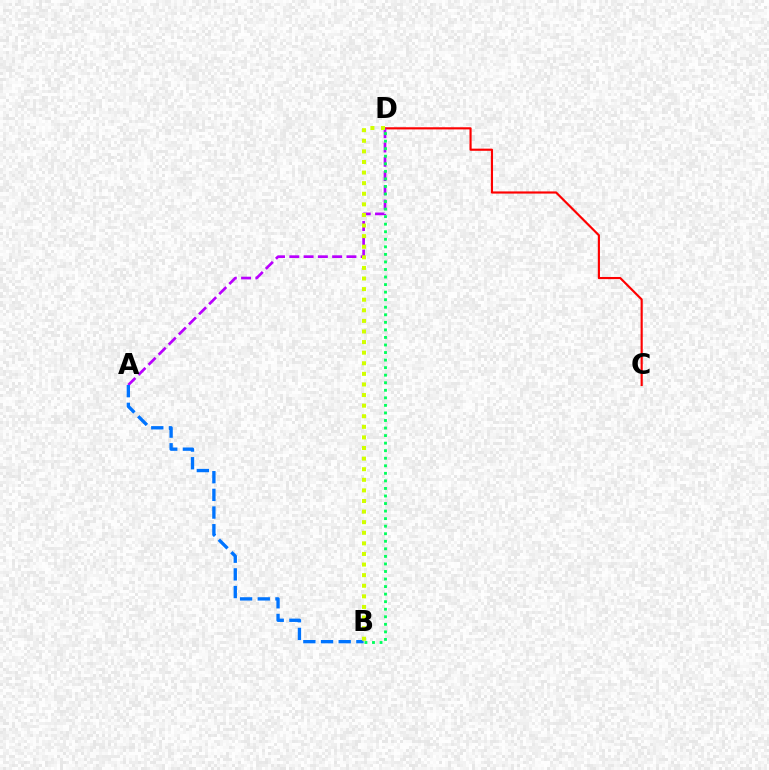{('C', 'D'): [{'color': '#ff0000', 'line_style': 'solid', 'thickness': 1.55}], ('A', 'D'): [{'color': '#b900ff', 'line_style': 'dashed', 'thickness': 1.94}], ('B', 'D'): [{'color': '#00ff5c', 'line_style': 'dotted', 'thickness': 2.05}, {'color': '#d1ff00', 'line_style': 'dotted', 'thickness': 2.88}], ('A', 'B'): [{'color': '#0074ff', 'line_style': 'dashed', 'thickness': 2.4}]}